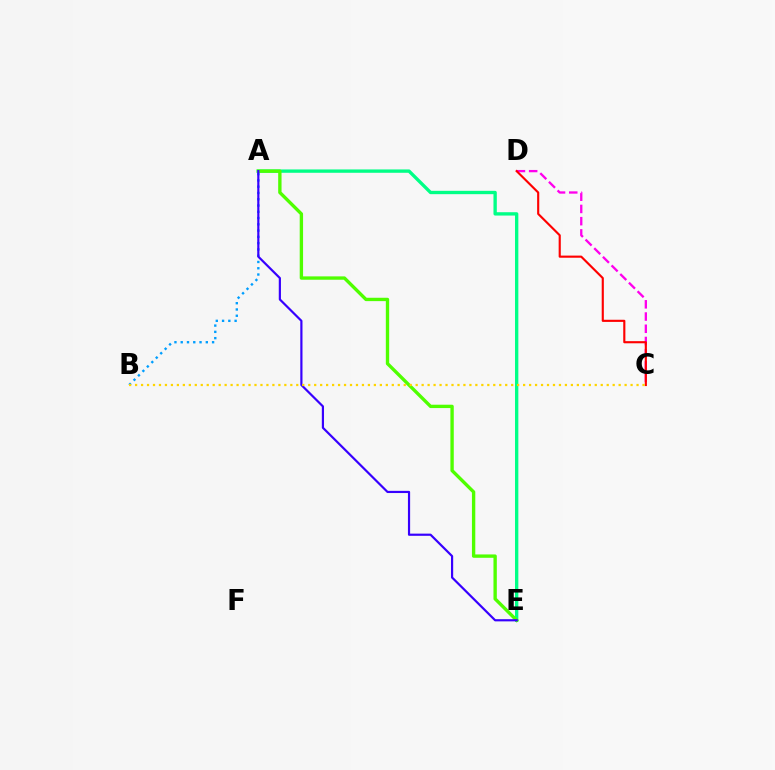{('A', 'E'): [{'color': '#00ff86', 'line_style': 'solid', 'thickness': 2.41}, {'color': '#4fff00', 'line_style': 'solid', 'thickness': 2.41}, {'color': '#3700ff', 'line_style': 'solid', 'thickness': 1.57}], ('C', 'D'): [{'color': '#ff00ed', 'line_style': 'dashed', 'thickness': 1.66}, {'color': '#ff0000', 'line_style': 'solid', 'thickness': 1.54}], ('A', 'B'): [{'color': '#009eff', 'line_style': 'dotted', 'thickness': 1.7}], ('B', 'C'): [{'color': '#ffd500', 'line_style': 'dotted', 'thickness': 1.62}]}